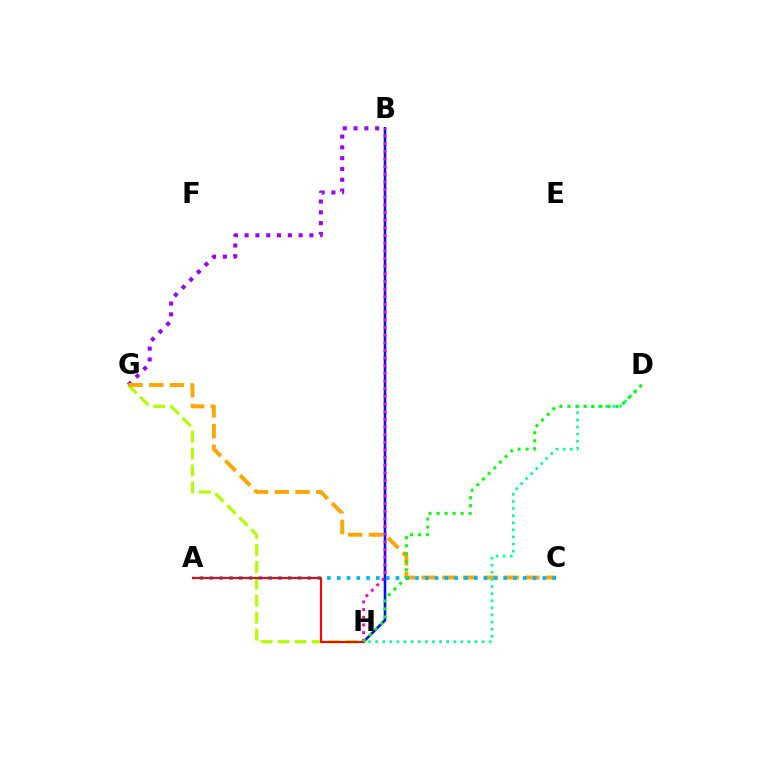{('B', 'H'): [{'color': '#0010ff', 'line_style': 'solid', 'thickness': 1.89}, {'color': '#ff00bd', 'line_style': 'dotted', 'thickness': 2.08}], ('B', 'G'): [{'color': '#9b00ff', 'line_style': 'dotted', 'thickness': 2.93}], ('G', 'H'): [{'color': '#b3ff00', 'line_style': 'dashed', 'thickness': 2.3}], ('C', 'G'): [{'color': '#ffa500', 'line_style': 'dashed', 'thickness': 2.82}], ('A', 'C'): [{'color': '#00b5ff', 'line_style': 'dotted', 'thickness': 2.66}], ('A', 'H'): [{'color': '#ff0000', 'line_style': 'solid', 'thickness': 1.54}], ('D', 'H'): [{'color': '#00ff9d', 'line_style': 'dotted', 'thickness': 1.93}, {'color': '#08ff00', 'line_style': 'dotted', 'thickness': 2.18}]}